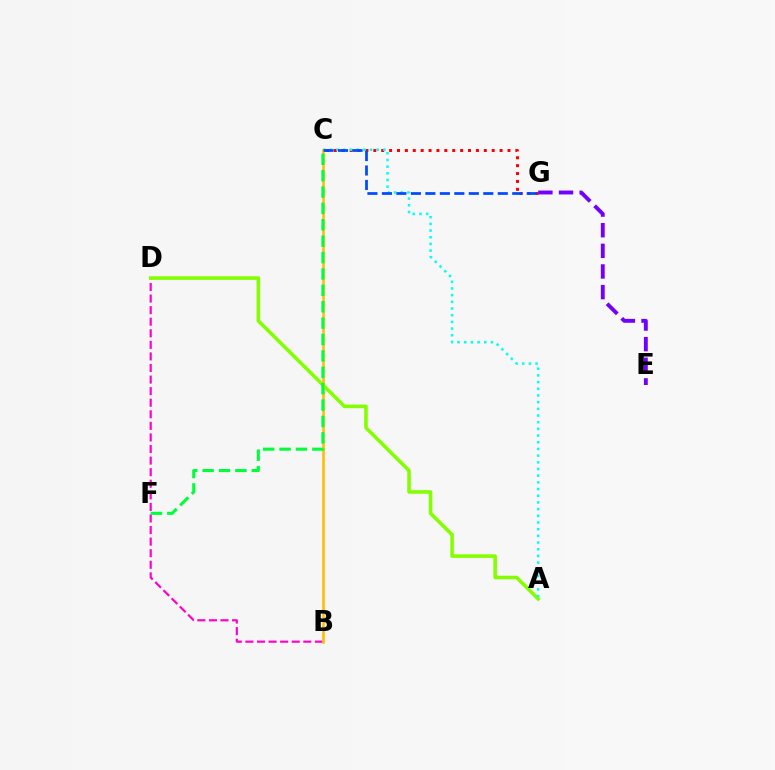{('C', 'G'): [{'color': '#ff0000', 'line_style': 'dotted', 'thickness': 2.14}, {'color': '#004bff', 'line_style': 'dashed', 'thickness': 1.97}], ('B', 'D'): [{'color': '#ff00cf', 'line_style': 'dashed', 'thickness': 1.57}], ('A', 'D'): [{'color': '#84ff00', 'line_style': 'solid', 'thickness': 2.58}], ('E', 'G'): [{'color': '#7200ff', 'line_style': 'dashed', 'thickness': 2.8}], ('A', 'C'): [{'color': '#00fff6', 'line_style': 'dotted', 'thickness': 1.82}], ('B', 'C'): [{'color': '#ffbd00', 'line_style': 'solid', 'thickness': 1.85}], ('C', 'F'): [{'color': '#00ff39', 'line_style': 'dashed', 'thickness': 2.23}]}